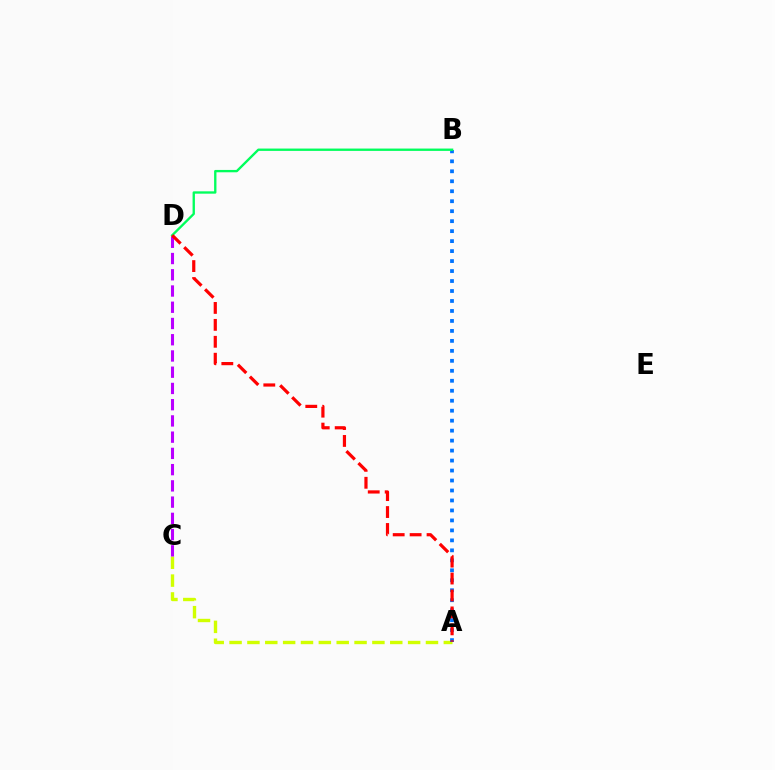{('A', 'C'): [{'color': '#d1ff00', 'line_style': 'dashed', 'thickness': 2.43}], ('A', 'B'): [{'color': '#0074ff', 'line_style': 'dotted', 'thickness': 2.71}], ('B', 'D'): [{'color': '#00ff5c', 'line_style': 'solid', 'thickness': 1.69}], ('C', 'D'): [{'color': '#b900ff', 'line_style': 'dashed', 'thickness': 2.21}], ('A', 'D'): [{'color': '#ff0000', 'line_style': 'dashed', 'thickness': 2.3}]}